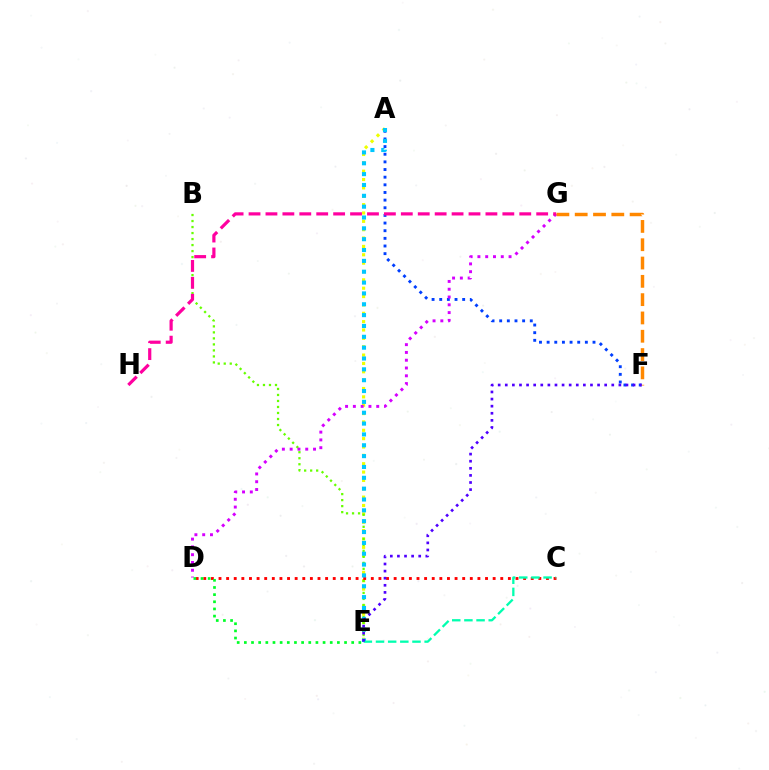{('A', 'E'): [{'color': '#eeff00', 'line_style': 'dotted', 'thickness': 2.27}, {'color': '#00c7ff', 'line_style': 'dotted', 'thickness': 2.95}], ('B', 'E'): [{'color': '#66ff00', 'line_style': 'dotted', 'thickness': 1.63}], ('A', 'F'): [{'color': '#003fff', 'line_style': 'dotted', 'thickness': 2.08}], ('D', 'G'): [{'color': '#d600ff', 'line_style': 'dotted', 'thickness': 2.12}], ('C', 'D'): [{'color': '#ff0000', 'line_style': 'dotted', 'thickness': 2.07}], ('C', 'E'): [{'color': '#00ffaf', 'line_style': 'dashed', 'thickness': 1.65}], ('D', 'E'): [{'color': '#00ff27', 'line_style': 'dotted', 'thickness': 1.94}], ('F', 'G'): [{'color': '#ff8800', 'line_style': 'dashed', 'thickness': 2.49}], ('G', 'H'): [{'color': '#ff00a0', 'line_style': 'dashed', 'thickness': 2.3}], ('E', 'F'): [{'color': '#4f00ff', 'line_style': 'dotted', 'thickness': 1.93}]}